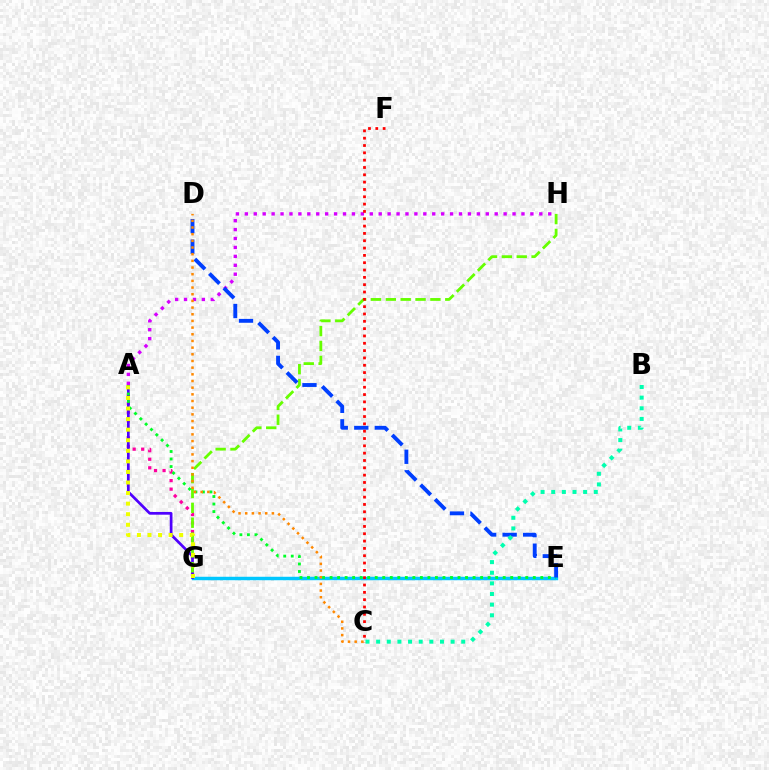{('E', 'G'): [{'color': '#00c7ff', 'line_style': 'solid', 'thickness': 2.49}], ('A', 'G'): [{'color': '#ff00a0', 'line_style': 'dotted', 'thickness': 2.32}, {'color': '#4f00ff', 'line_style': 'solid', 'thickness': 1.96}, {'color': '#eeff00', 'line_style': 'dotted', 'thickness': 2.87}], ('G', 'H'): [{'color': '#66ff00', 'line_style': 'dashed', 'thickness': 2.02}], ('A', 'E'): [{'color': '#00ff27', 'line_style': 'dotted', 'thickness': 2.04}], ('A', 'H'): [{'color': '#d600ff', 'line_style': 'dotted', 'thickness': 2.42}], ('D', 'E'): [{'color': '#003fff', 'line_style': 'dashed', 'thickness': 2.79}], ('C', 'F'): [{'color': '#ff0000', 'line_style': 'dotted', 'thickness': 1.99}], ('B', 'C'): [{'color': '#00ffaf', 'line_style': 'dotted', 'thickness': 2.89}], ('C', 'D'): [{'color': '#ff8800', 'line_style': 'dotted', 'thickness': 1.81}]}